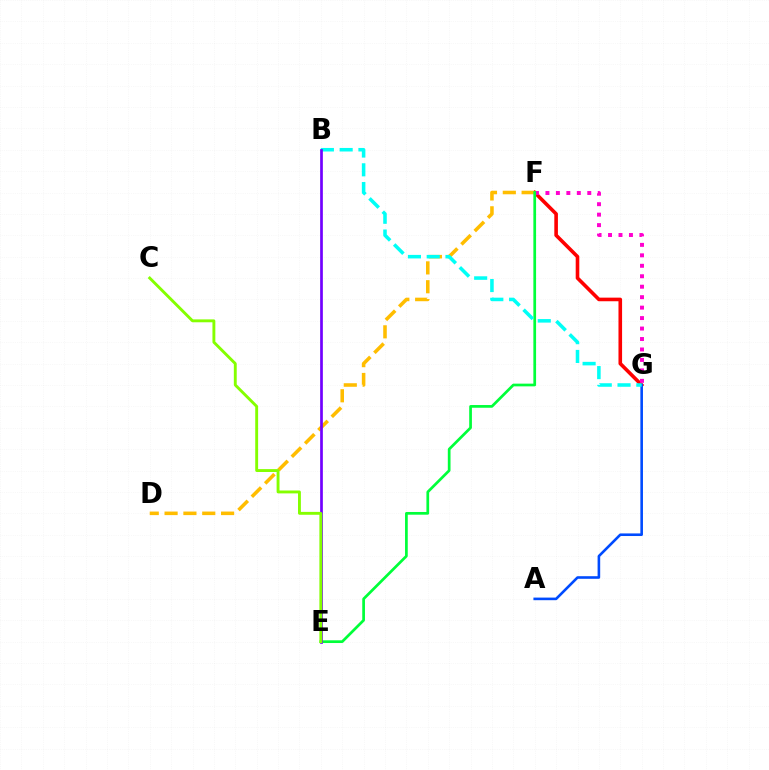{('F', 'G'): [{'color': '#ff0000', 'line_style': 'solid', 'thickness': 2.6}, {'color': '#ff00cf', 'line_style': 'dotted', 'thickness': 2.84}], ('D', 'F'): [{'color': '#ffbd00', 'line_style': 'dashed', 'thickness': 2.56}], ('A', 'G'): [{'color': '#004bff', 'line_style': 'solid', 'thickness': 1.87}], ('E', 'F'): [{'color': '#00ff39', 'line_style': 'solid', 'thickness': 1.95}], ('B', 'G'): [{'color': '#00fff6', 'line_style': 'dashed', 'thickness': 2.55}], ('B', 'E'): [{'color': '#7200ff', 'line_style': 'solid', 'thickness': 1.95}], ('C', 'E'): [{'color': '#84ff00', 'line_style': 'solid', 'thickness': 2.08}]}